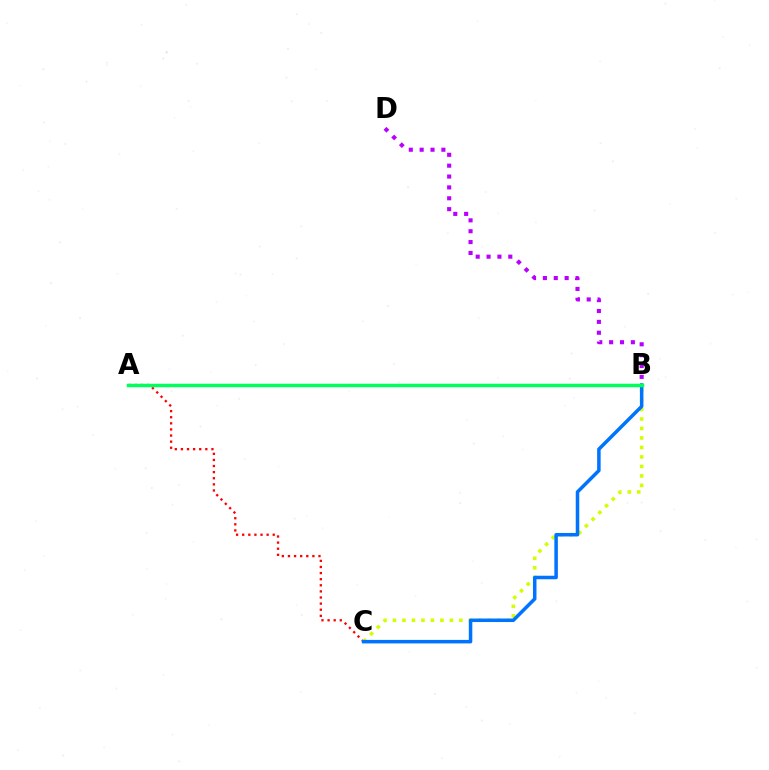{('A', 'C'): [{'color': '#ff0000', 'line_style': 'dotted', 'thickness': 1.66}], ('B', 'C'): [{'color': '#d1ff00', 'line_style': 'dotted', 'thickness': 2.58}, {'color': '#0074ff', 'line_style': 'solid', 'thickness': 2.53}], ('A', 'B'): [{'color': '#00ff5c', 'line_style': 'solid', 'thickness': 2.5}], ('B', 'D'): [{'color': '#b900ff', 'line_style': 'dotted', 'thickness': 2.95}]}